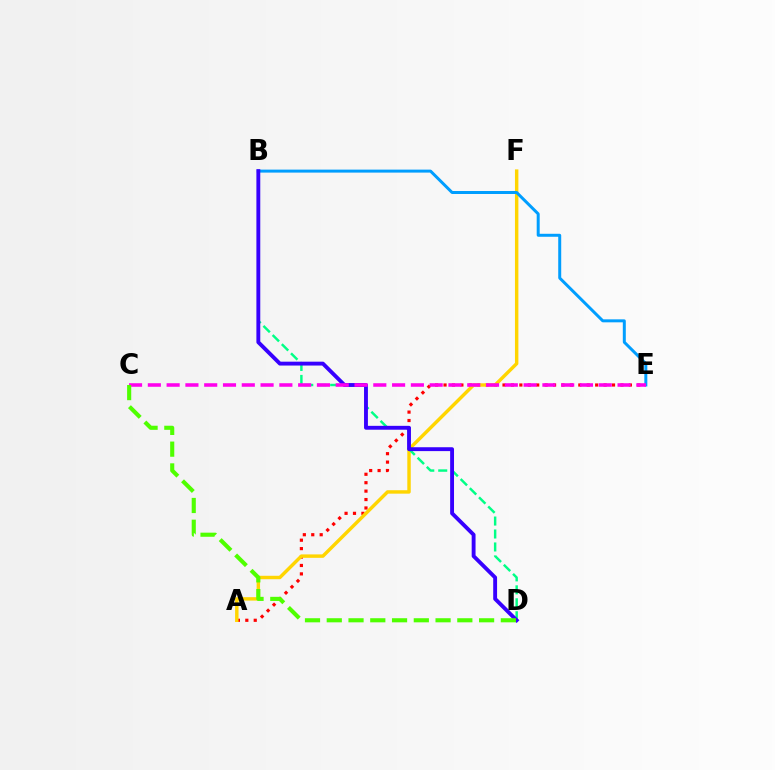{('A', 'E'): [{'color': '#ff0000', 'line_style': 'dotted', 'thickness': 2.29}], ('A', 'F'): [{'color': '#ffd500', 'line_style': 'solid', 'thickness': 2.47}], ('B', 'D'): [{'color': '#00ff86', 'line_style': 'dashed', 'thickness': 1.76}, {'color': '#3700ff', 'line_style': 'solid', 'thickness': 2.79}], ('B', 'E'): [{'color': '#009eff', 'line_style': 'solid', 'thickness': 2.15}], ('C', 'E'): [{'color': '#ff00ed', 'line_style': 'dashed', 'thickness': 2.55}], ('C', 'D'): [{'color': '#4fff00', 'line_style': 'dashed', 'thickness': 2.96}]}